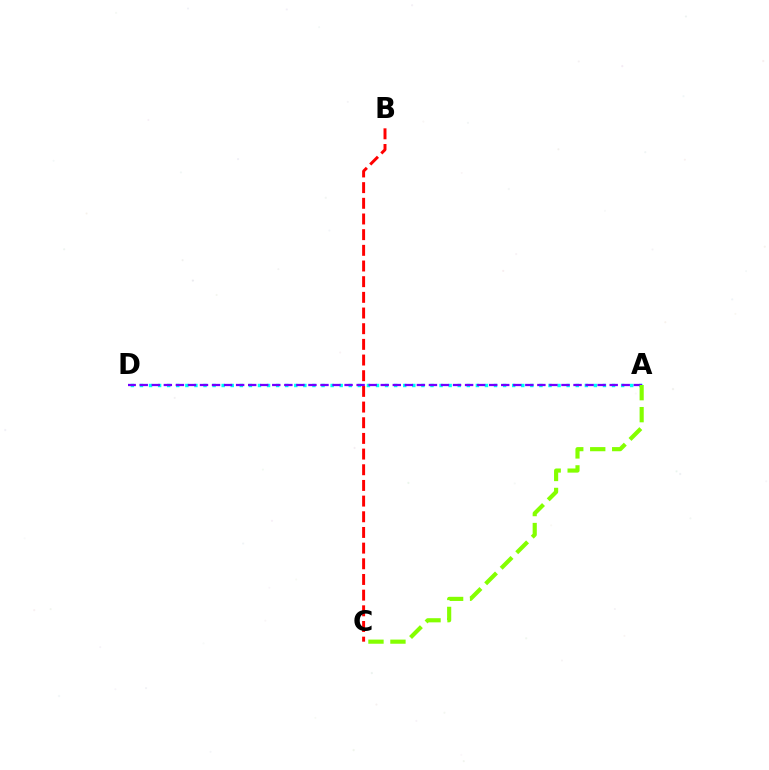{('B', 'C'): [{'color': '#ff0000', 'line_style': 'dashed', 'thickness': 2.13}], ('A', 'D'): [{'color': '#00fff6', 'line_style': 'dotted', 'thickness': 2.47}, {'color': '#7200ff', 'line_style': 'dashed', 'thickness': 1.64}], ('A', 'C'): [{'color': '#84ff00', 'line_style': 'dashed', 'thickness': 2.99}]}